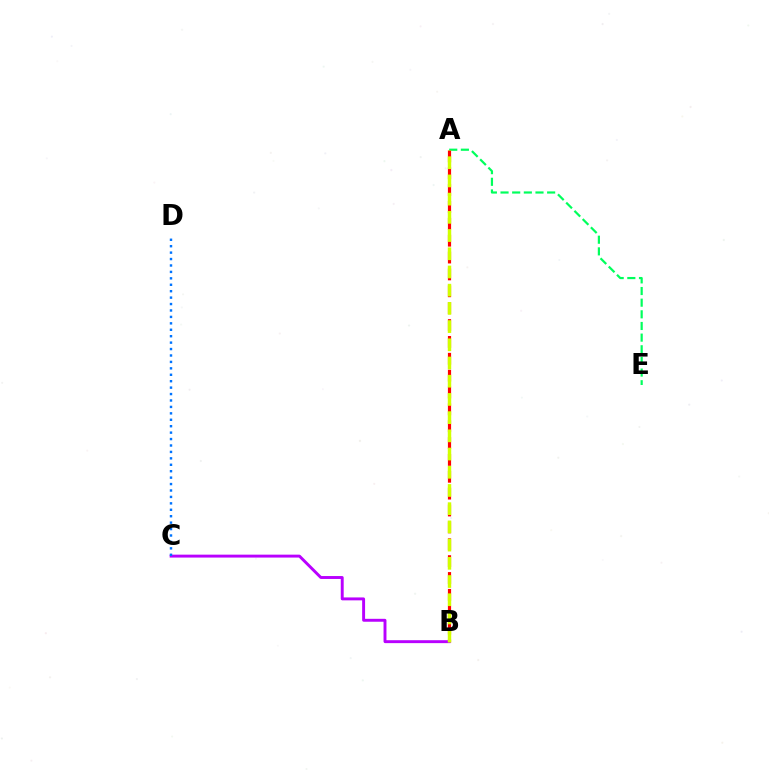{('A', 'E'): [{'color': '#00ff5c', 'line_style': 'dashed', 'thickness': 1.58}], ('A', 'B'): [{'color': '#ff0000', 'line_style': 'dashed', 'thickness': 2.29}, {'color': '#d1ff00', 'line_style': 'dashed', 'thickness': 2.47}], ('B', 'C'): [{'color': '#b900ff', 'line_style': 'solid', 'thickness': 2.1}], ('C', 'D'): [{'color': '#0074ff', 'line_style': 'dotted', 'thickness': 1.75}]}